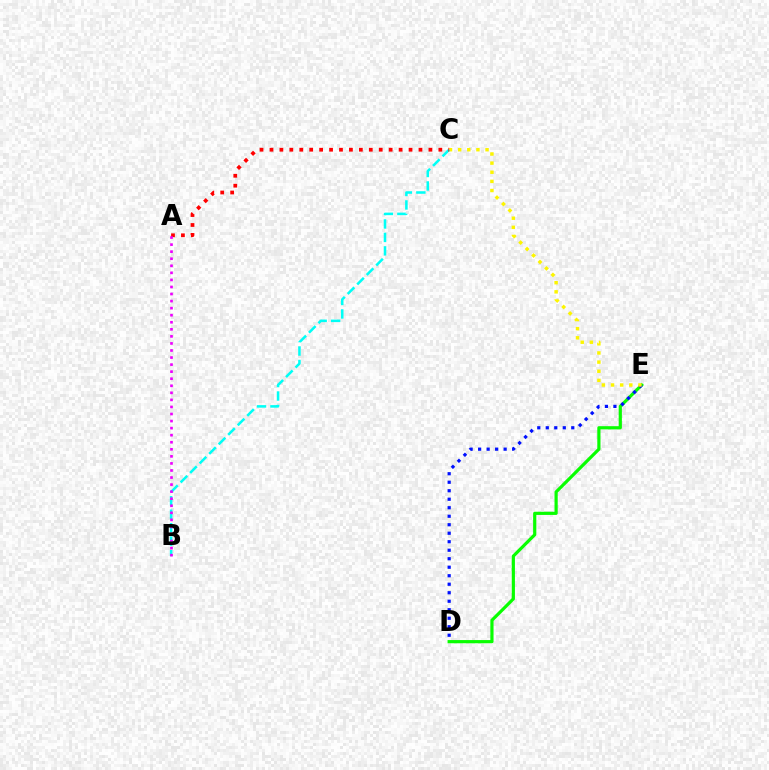{('D', 'E'): [{'color': '#08ff00', 'line_style': 'solid', 'thickness': 2.3}, {'color': '#0010ff', 'line_style': 'dotted', 'thickness': 2.31}], ('C', 'E'): [{'color': '#fcf500', 'line_style': 'dotted', 'thickness': 2.48}], ('B', 'C'): [{'color': '#00fff6', 'line_style': 'dashed', 'thickness': 1.83}], ('A', 'C'): [{'color': '#ff0000', 'line_style': 'dotted', 'thickness': 2.7}], ('A', 'B'): [{'color': '#ee00ff', 'line_style': 'dotted', 'thickness': 1.92}]}